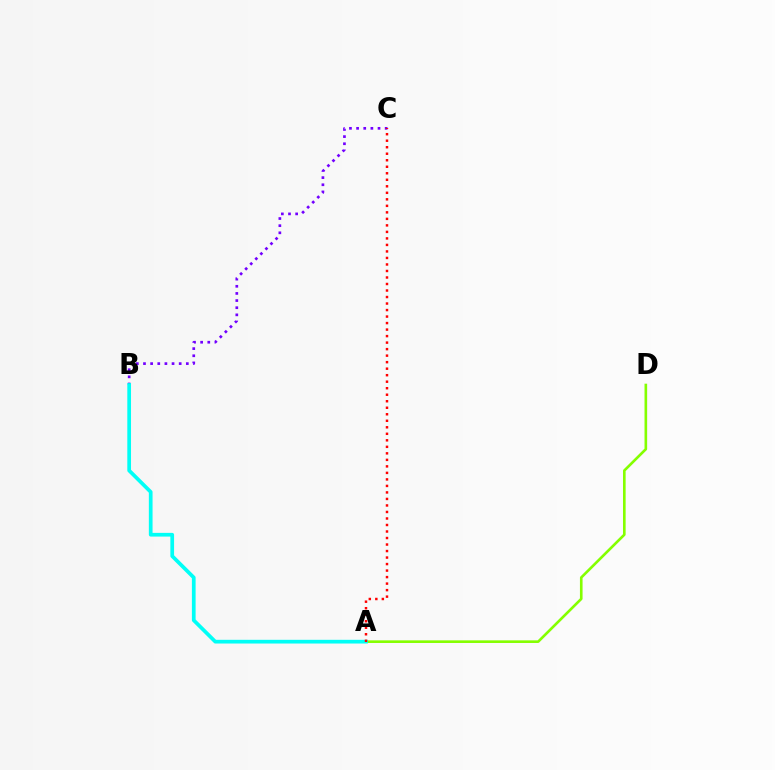{('B', 'C'): [{'color': '#7200ff', 'line_style': 'dotted', 'thickness': 1.94}], ('A', 'D'): [{'color': '#84ff00', 'line_style': 'solid', 'thickness': 1.89}], ('A', 'B'): [{'color': '#00fff6', 'line_style': 'solid', 'thickness': 2.67}], ('A', 'C'): [{'color': '#ff0000', 'line_style': 'dotted', 'thickness': 1.77}]}